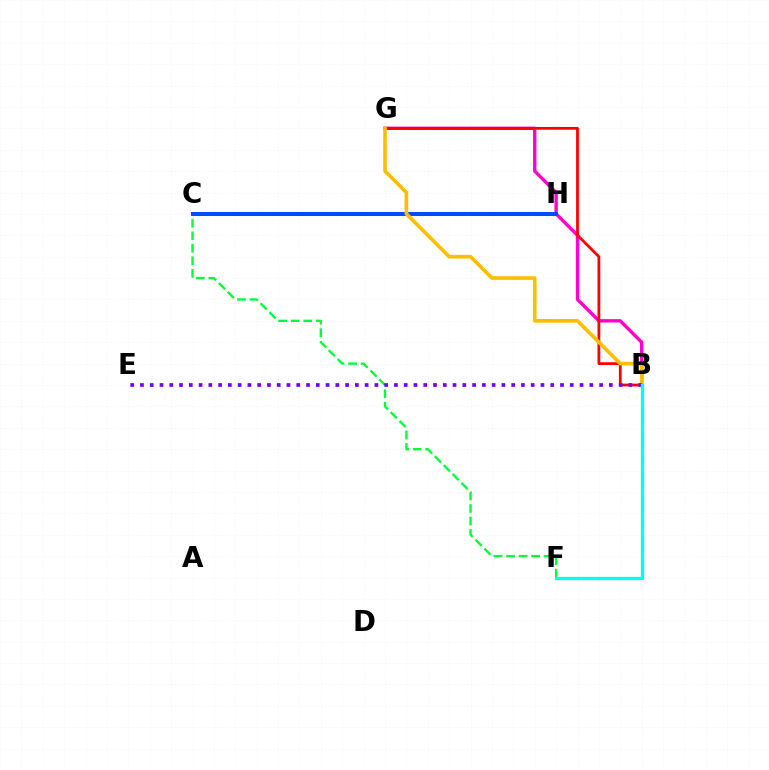{('B', 'G'): [{'color': '#ff00cf', 'line_style': 'solid', 'thickness': 2.42}, {'color': '#ff0000', 'line_style': 'solid', 'thickness': 2.0}, {'color': '#ffbd00', 'line_style': 'solid', 'thickness': 2.61}], ('C', 'F'): [{'color': '#00ff39', 'line_style': 'dashed', 'thickness': 1.7}], ('C', 'H'): [{'color': '#84ff00', 'line_style': 'solid', 'thickness': 2.05}, {'color': '#004bff', 'line_style': 'solid', 'thickness': 2.85}], ('B', 'E'): [{'color': '#7200ff', 'line_style': 'dotted', 'thickness': 2.65}], ('B', 'F'): [{'color': '#00fff6', 'line_style': 'solid', 'thickness': 2.37}]}